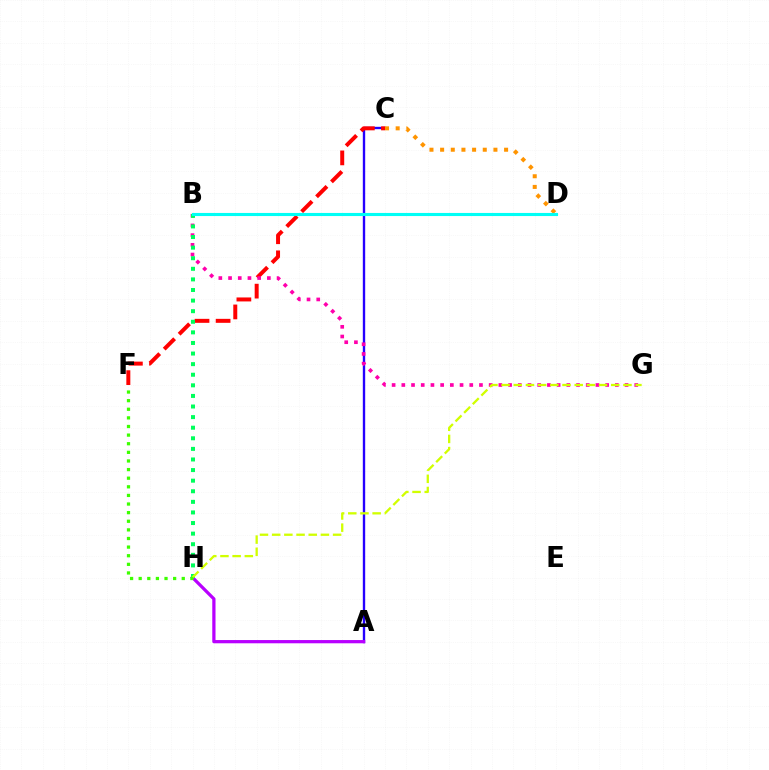{('A', 'C'): [{'color': '#2500ff', 'line_style': 'solid', 'thickness': 1.7}], ('C', 'F'): [{'color': '#ff0000', 'line_style': 'dashed', 'thickness': 2.86}], ('B', 'D'): [{'color': '#0074ff', 'line_style': 'solid', 'thickness': 1.82}, {'color': '#00fff6', 'line_style': 'solid', 'thickness': 2.23}], ('A', 'H'): [{'color': '#b900ff', 'line_style': 'solid', 'thickness': 2.33}], ('B', 'G'): [{'color': '#ff00ac', 'line_style': 'dotted', 'thickness': 2.64}], ('C', 'D'): [{'color': '#ff9400', 'line_style': 'dotted', 'thickness': 2.9}], ('B', 'H'): [{'color': '#00ff5c', 'line_style': 'dotted', 'thickness': 2.88}], ('G', 'H'): [{'color': '#d1ff00', 'line_style': 'dashed', 'thickness': 1.66}], ('F', 'H'): [{'color': '#3dff00', 'line_style': 'dotted', 'thickness': 2.34}]}